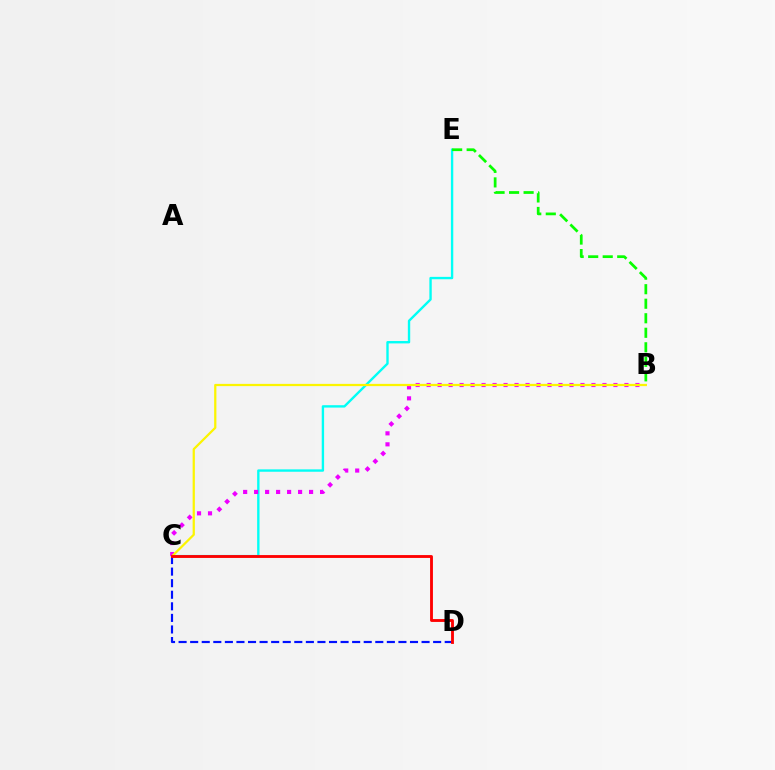{('C', 'E'): [{'color': '#00fff6', 'line_style': 'solid', 'thickness': 1.71}], ('C', 'D'): [{'color': '#0010ff', 'line_style': 'dashed', 'thickness': 1.57}, {'color': '#ff0000', 'line_style': 'solid', 'thickness': 2.06}], ('B', 'E'): [{'color': '#08ff00', 'line_style': 'dashed', 'thickness': 1.97}], ('B', 'C'): [{'color': '#ee00ff', 'line_style': 'dotted', 'thickness': 2.99}, {'color': '#fcf500', 'line_style': 'solid', 'thickness': 1.61}]}